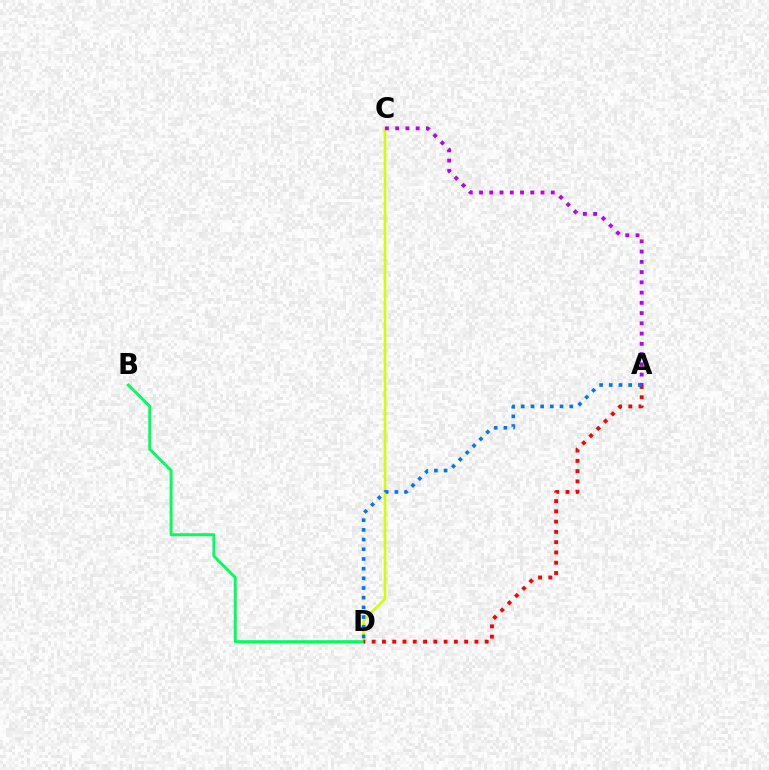{('C', 'D'): [{'color': '#d1ff00', 'line_style': 'solid', 'thickness': 1.9}], ('A', 'C'): [{'color': '#b900ff', 'line_style': 'dotted', 'thickness': 2.78}], ('B', 'D'): [{'color': '#00ff5c', 'line_style': 'solid', 'thickness': 2.1}], ('A', 'D'): [{'color': '#ff0000', 'line_style': 'dotted', 'thickness': 2.79}, {'color': '#0074ff', 'line_style': 'dotted', 'thickness': 2.63}]}